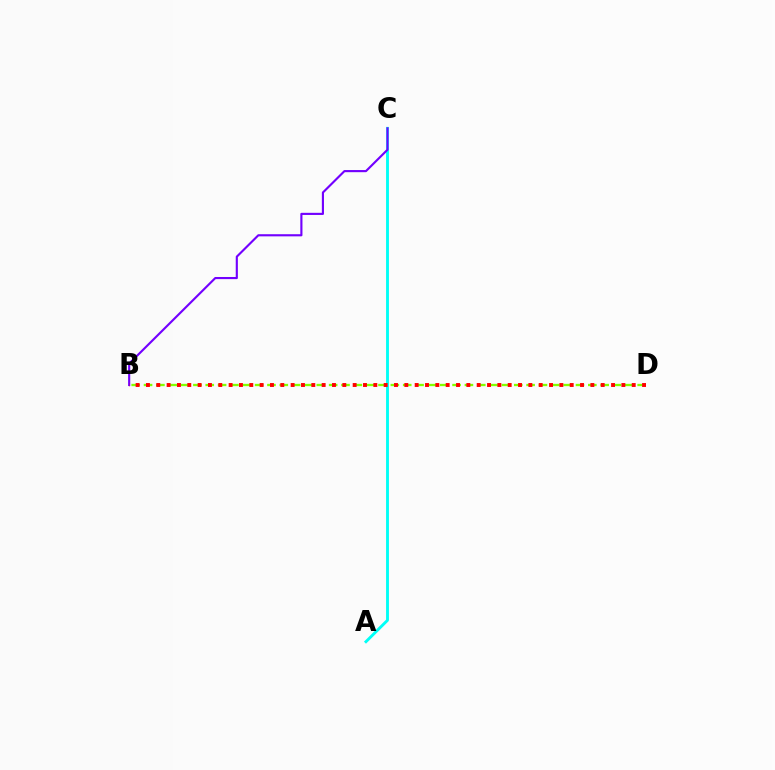{('A', 'C'): [{'color': '#00fff6', 'line_style': 'solid', 'thickness': 2.07}], ('B', 'D'): [{'color': '#84ff00', 'line_style': 'dashed', 'thickness': 1.68}, {'color': '#ff0000', 'line_style': 'dotted', 'thickness': 2.81}], ('B', 'C'): [{'color': '#7200ff', 'line_style': 'solid', 'thickness': 1.54}]}